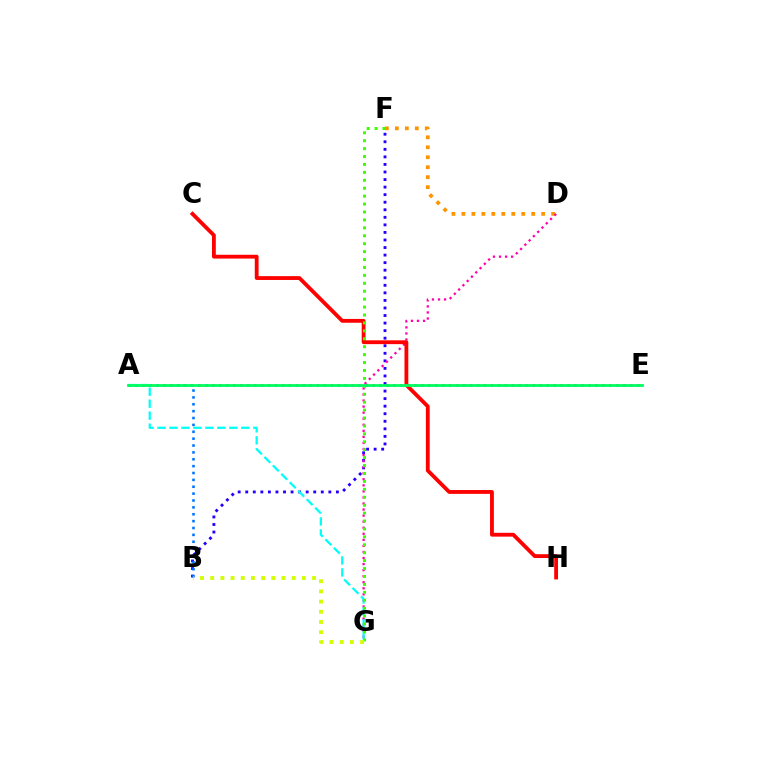{('A', 'E'): [{'color': '#b900ff', 'line_style': 'dotted', 'thickness': 1.89}, {'color': '#00ff5c', 'line_style': 'solid', 'thickness': 2.01}], ('B', 'F'): [{'color': '#2500ff', 'line_style': 'dotted', 'thickness': 2.05}], ('D', 'F'): [{'color': '#ff9400', 'line_style': 'dotted', 'thickness': 2.71}], ('A', 'B'): [{'color': '#0074ff', 'line_style': 'dotted', 'thickness': 1.87}], ('D', 'G'): [{'color': '#ff00ac', 'line_style': 'dotted', 'thickness': 1.65}], ('A', 'G'): [{'color': '#00fff6', 'line_style': 'dashed', 'thickness': 1.63}], ('C', 'H'): [{'color': '#ff0000', 'line_style': 'solid', 'thickness': 2.75}], ('F', 'G'): [{'color': '#3dff00', 'line_style': 'dotted', 'thickness': 2.15}], ('B', 'G'): [{'color': '#d1ff00', 'line_style': 'dotted', 'thickness': 2.77}]}